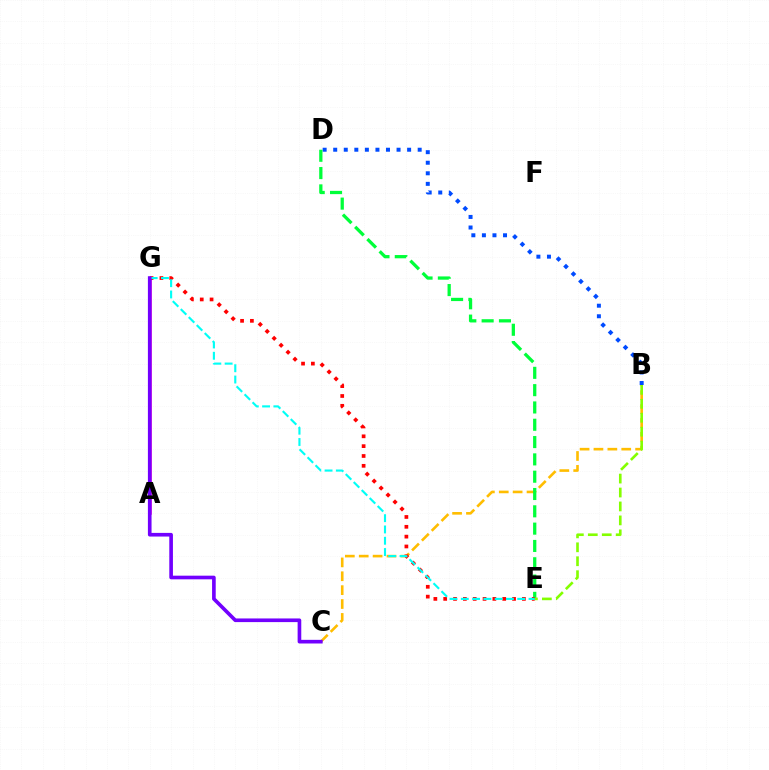{('B', 'C'): [{'color': '#ffbd00', 'line_style': 'dashed', 'thickness': 1.89}], ('A', 'G'): [{'color': '#ff00cf', 'line_style': 'solid', 'thickness': 1.82}], ('B', 'D'): [{'color': '#004bff', 'line_style': 'dotted', 'thickness': 2.87}], ('D', 'E'): [{'color': '#00ff39', 'line_style': 'dashed', 'thickness': 2.35}], ('E', 'G'): [{'color': '#ff0000', 'line_style': 'dotted', 'thickness': 2.67}, {'color': '#00fff6', 'line_style': 'dashed', 'thickness': 1.53}], ('B', 'E'): [{'color': '#84ff00', 'line_style': 'dashed', 'thickness': 1.89}], ('C', 'G'): [{'color': '#7200ff', 'line_style': 'solid', 'thickness': 2.63}]}